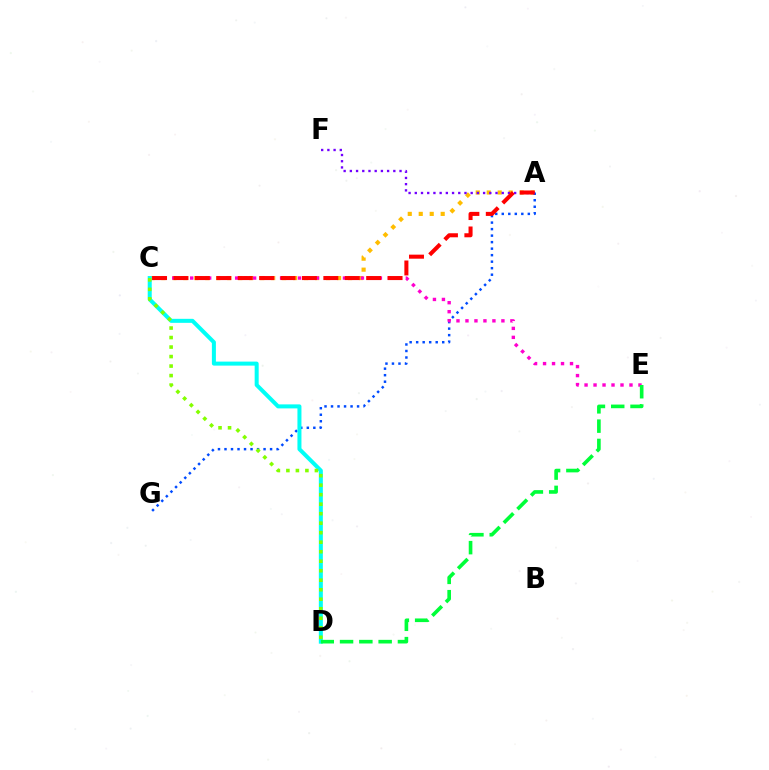{('A', 'C'): [{'color': '#ffbd00', 'line_style': 'dotted', 'thickness': 2.98}, {'color': '#ff0000', 'line_style': 'dashed', 'thickness': 2.91}], ('A', 'G'): [{'color': '#004bff', 'line_style': 'dotted', 'thickness': 1.77}], ('C', 'E'): [{'color': '#ff00cf', 'line_style': 'dotted', 'thickness': 2.44}], ('C', 'D'): [{'color': '#00fff6', 'line_style': 'solid', 'thickness': 2.89}, {'color': '#84ff00', 'line_style': 'dotted', 'thickness': 2.58}], ('D', 'E'): [{'color': '#00ff39', 'line_style': 'dashed', 'thickness': 2.62}], ('A', 'F'): [{'color': '#7200ff', 'line_style': 'dotted', 'thickness': 1.69}]}